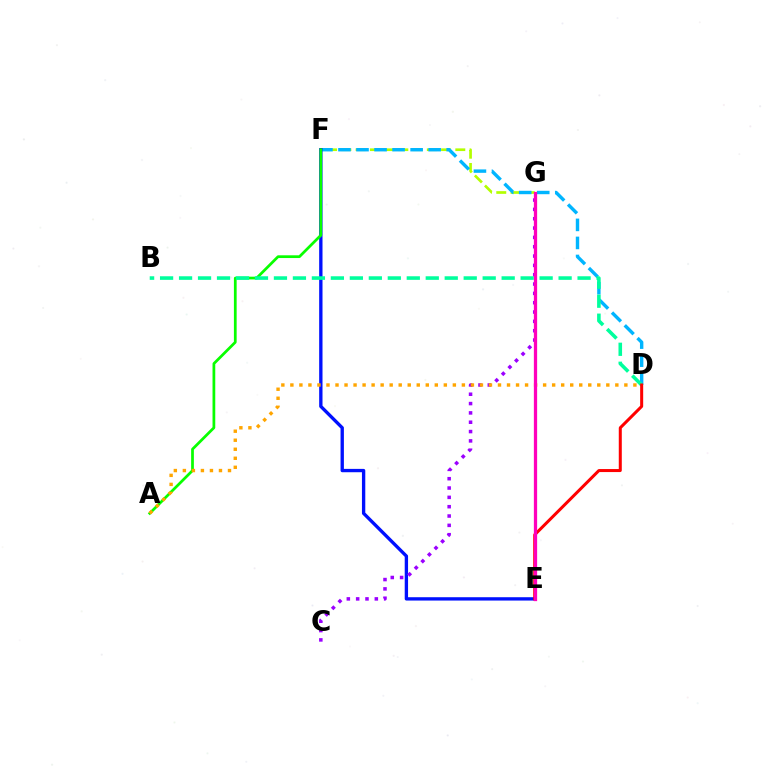{('F', 'G'): [{'color': '#b3ff00', 'line_style': 'dashed', 'thickness': 1.93}], ('D', 'F'): [{'color': '#00b5ff', 'line_style': 'dashed', 'thickness': 2.45}], ('E', 'F'): [{'color': '#0010ff', 'line_style': 'solid', 'thickness': 2.41}], ('C', 'G'): [{'color': '#9b00ff', 'line_style': 'dotted', 'thickness': 2.54}], ('A', 'F'): [{'color': '#08ff00', 'line_style': 'solid', 'thickness': 1.97}], ('B', 'D'): [{'color': '#00ff9d', 'line_style': 'dashed', 'thickness': 2.58}], ('D', 'E'): [{'color': '#ff0000', 'line_style': 'solid', 'thickness': 2.17}], ('A', 'D'): [{'color': '#ffa500', 'line_style': 'dotted', 'thickness': 2.45}], ('E', 'G'): [{'color': '#ff00bd', 'line_style': 'solid', 'thickness': 2.35}]}